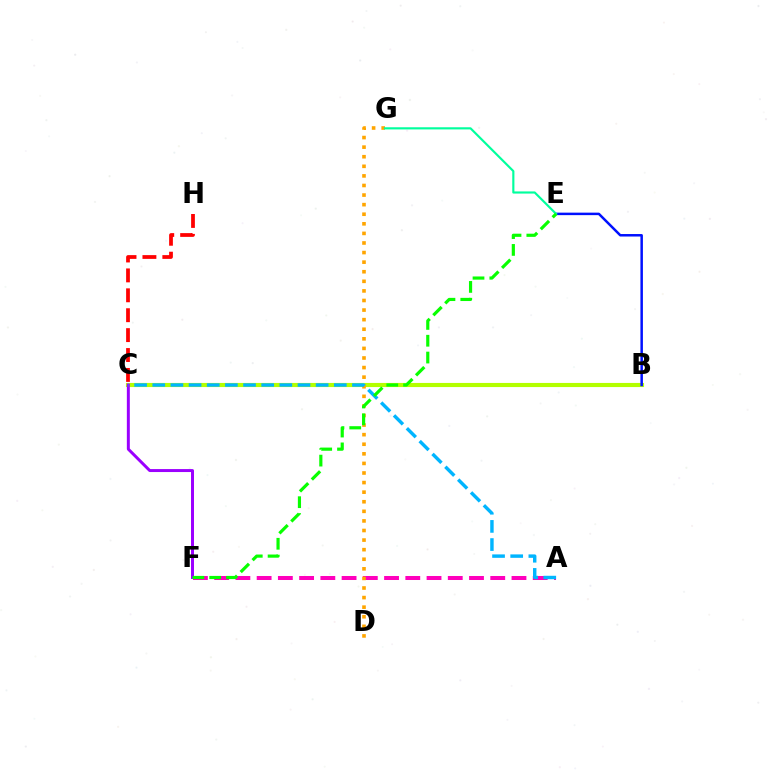{('B', 'C'): [{'color': '#b3ff00', 'line_style': 'solid', 'thickness': 2.97}], ('B', 'E'): [{'color': '#0010ff', 'line_style': 'solid', 'thickness': 1.79}], ('A', 'F'): [{'color': '#ff00bd', 'line_style': 'dashed', 'thickness': 2.89}], ('D', 'G'): [{'color': '#ffa500', 'line_style': 'dotted', 'thickness': 2.6}], ('C', 'F'): [{'color': '#9b00ff', 'line_style': 'solid', 'thickness': 2.14}], ('A', 'C'): [{'color': '#00b5ff', 'line_style': 'dashed', 'thickness': 2.47}], ('C', 'H'): [{'color': '#ff0000', 'line_style': 'dashed', 'thickness': 2.7}], ('E', 'G'): [{'color': '#00ff9d', 'line_style': 'solid', 'thickness': 1.55}], ('E', 'F'): [{'color': '#08ff00', 'line_style': 'dashed', 'thickness': 2.28}]}